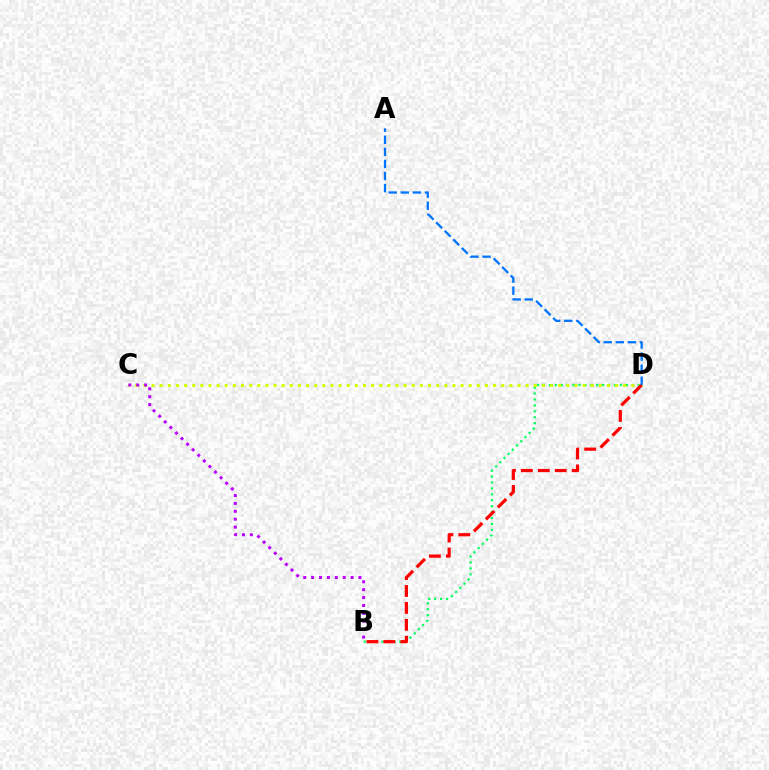{('B', 'D'): [{'color': '#00ff5c', 'line_style': 'dotted', 'thickness': 1.61}, {'color': '#ff0000', 'line_style': 'dashed', 'thickness': 2.3}], ('C', 'D'): [{'color': '#d1ff00', 'line_style': 'dotted', 'thickness': 2.21}], ('A', 'D'): [{'color': '#0074ff', 'line_style': 'dashed', 'thickness': 1.64}], ('B', 'C'): [{'color': '#b900ff', 'line_style': 'dotted', 'thickness': 2.15}]}